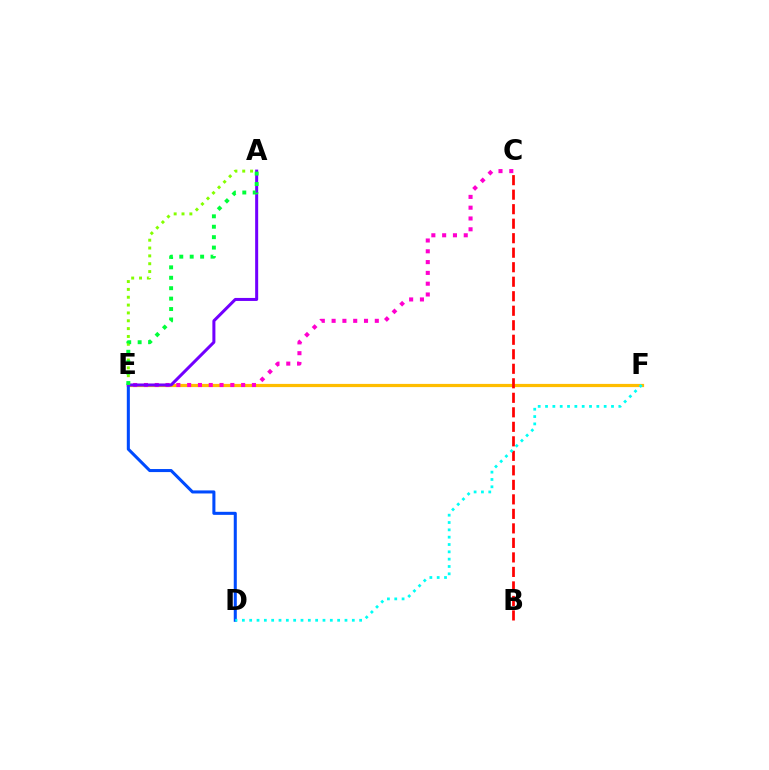{('E', 'F'): [{'color': '#ffbd00', 'line_style': 'solid', 'thickness': 2.31}], ('A', 'E'): [{'color': '#84ff00', 'line_style': 'dotted', 'thickness': 2.13}, {'color': '#7200ff', 'line_style': 'solid', 'thickness': 2.17}, {'color': '#00ff39', 'line_style': 'dotted', 'thickness': 2.83}], ('C', 'E'): [{'color': '#ff00cf', 'line_style': 'dotted', 'thickness': 2.93}], ('D', 'E'): [{'color': '#004bff', 'line_style': 'solid', 'thickness': 2.19}], ('B', 'C'): [{'color': '#ff0000', 'line_style': 'dashed', 'thickness': 1.97}], ('D', 'F'): [{'color': '#00fff6', 'line_style': 'dotted', 'thickness': 1.99}]}